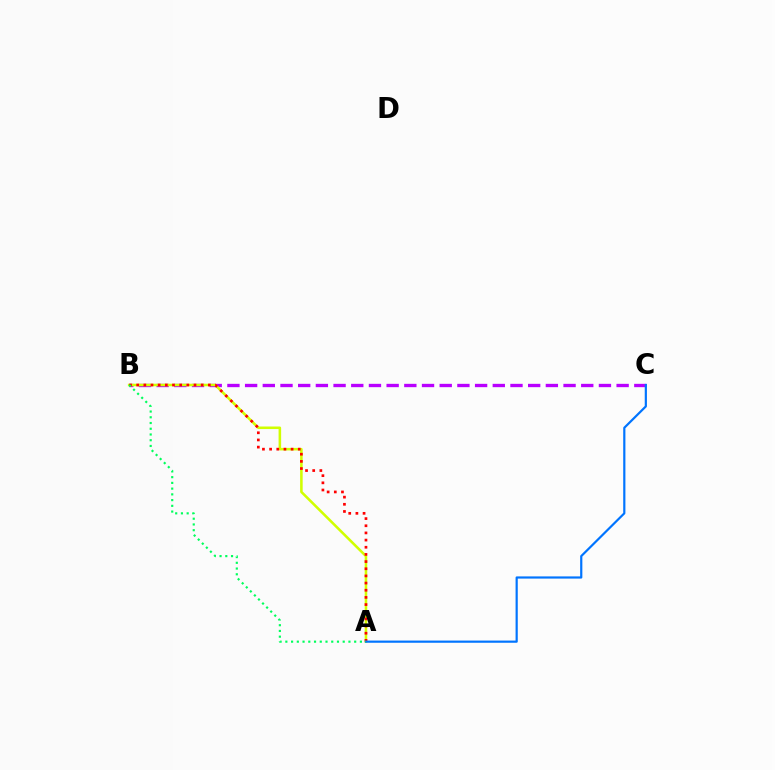{('B', 'C'): [{'color': '#b900ff', 'line_style': 'dashed', 'thickness': 2.4}], ('A', 'B'): [{'color': '#d1ff00', 'line_style': 'solid', 'thickness': 1.84}, {'color': '#ff0000', 'line_style': 'dotted', 'thickness': 1.95}, {'color': '#00ff5c', 'line_style': 'dotted', 'thickness': 1.56}], ('A', 'C'): [{'color': '#0074ff', 'line_style': 'solid', 'thickness': 1.58}]}